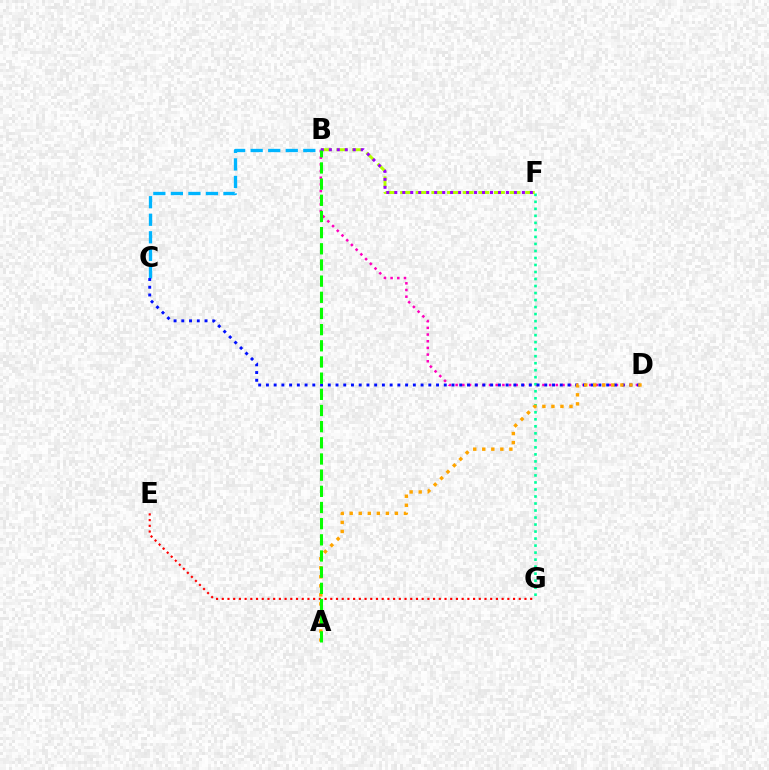{('B', 'D'): [{'color': '#ff00bd', 'line_style': 'dotted', 'thickness': 1.81}], ('E', 'G'): [{'color': '#ff0000', 'line_style': 'dotted', 'thickness': 1.55}], ('F', 'G'): [{'color': '#00ff9d', 'line_style': 'dotted', 'thickness': 1.91}], ('B', 'C'): [{'color': '#00b5ff', 'line_style': 'dashed', 'thickness': 2.38}], ('C', 'D'): [{'color': '#0010ff', 'line_style': 'dotted', 'thickness': 2.1}], ('A', 'D'): [{'color': '#ffa500', 'line_style': 'dotted', 'thickness': 2.46}], ('B', 'F'): [{'color': '#b3ff00', 'line_style': 'dashed', 'thickness': 2.13}, {'color': '#9b00ff', 'line_style': 'dotted', 'thickness': 2.17}], ('A', 'B'): [{'color': '#08ff00', 'line_style': 'dashed', 'thickness': 2.2}]}